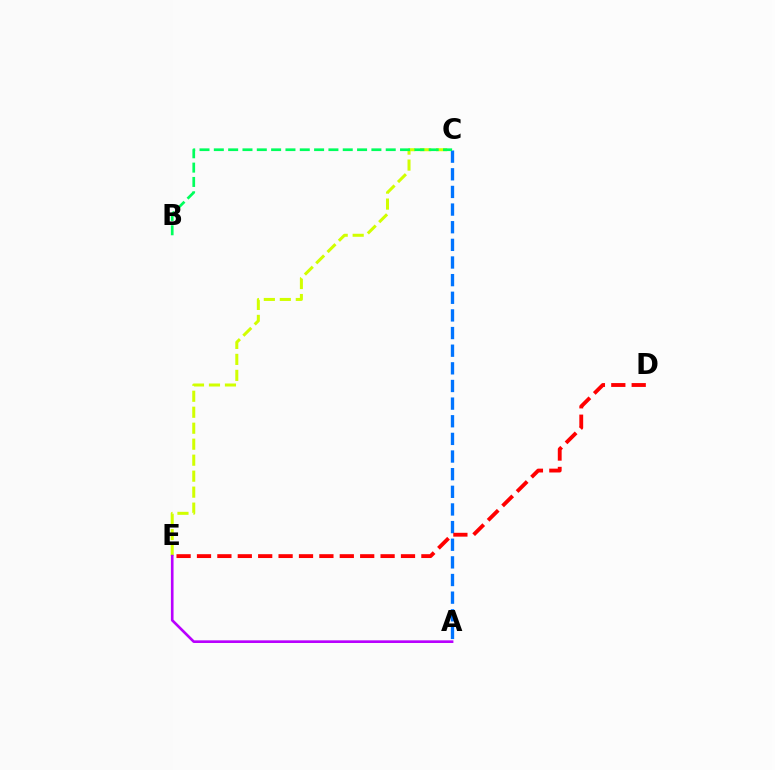{('A', 'C'): [{'color': '#0074ff', 'line_style': 'dashed', 'thickness': 2.4}], ('D', 'E'): [{'color': '#ff0000', 'line_style': 'dashed', 'thickness': 2.77}], ('C', 'E'): [{'color': '#d1ff00', 'line_style': 'dashed', 'thickness': 2.17}], ('A', 'E'): [{'color': '#b900ff', 'line_style': 'solid', 'thickness': 1.9}], ('B', 'C'): [{'color': '#00ff5c', 'line_style': 'dashed', 'thickness': 1.95}]}